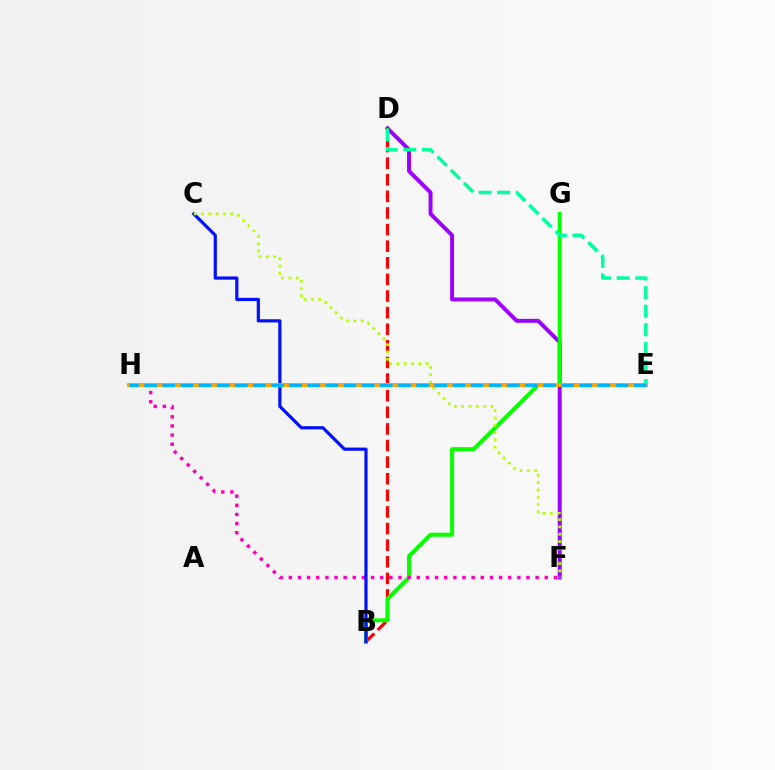{('D', 'F'): [{'color': '#9b00ff', 'line_style': 'solid', 'thickness': 2.84}], ('B', 'D'): [{'color': '#ff0000', 'line_style': 'dashed', 'thickness': 2.26}], ('B', 'G'): [{'color': '#08ff00', 'line_style': 'solid', 'thickness': 2.9}], ('F', 'H'): [{'color': '#ff00bd', 'line_style': 'dotted', 'thickness': 2.48}], ('D', 'E'): [{'color': '#00ff9d', 'line_style': 'dashed', 'thickness': 2.53}], ('B', 'C'): [{'color': '#0010ff', 'line_style': 'solid', 'thickness': 2.3}], ('C', 'F'): [{'color': '#b3ff00', 'line_style': 'dotted', 'thickness': 1.99}], ('E', 'H'): [{'color': '#ffa500', 'line_style': 'solid', 'thickness': 2.84}, {'color': '#00b5ff', 'line_style': 'dashed', 'thickness': 2.46}]}